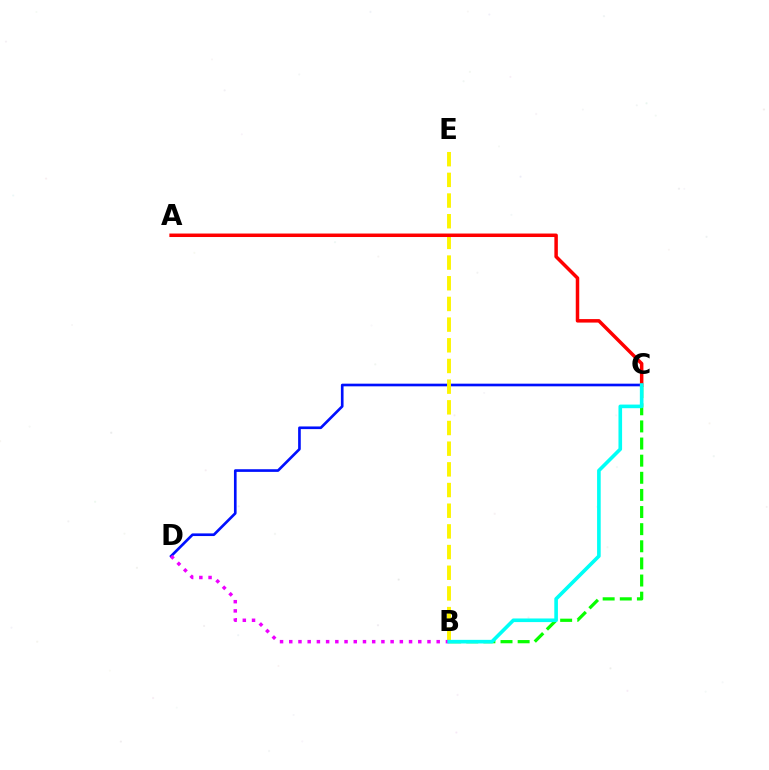{('C', 'D'): [{'color': '#0010ff', 'line_style': 'solid', 'thickness': 1.91}], ('B', 'C'): [{'color': '#08ff00', 'line_style': 'dashed', 'thickness': 2.33}, {'color': '#00fff6', 'line_style': 'solid', 'thickness': 2.61}], ('B', 'E'): [{'color': '#fcf500', 'line_style': 'dashed', 'thickness': 2.81}], ('B', 'D'): [{'color': '#ee00ff', 'line_style': 'dotted', 'thickness': 2.5}], ('A', 'C'): [{'color': '#ff0000', 'line_style': 'solid', 'thickness': 2.51}]}